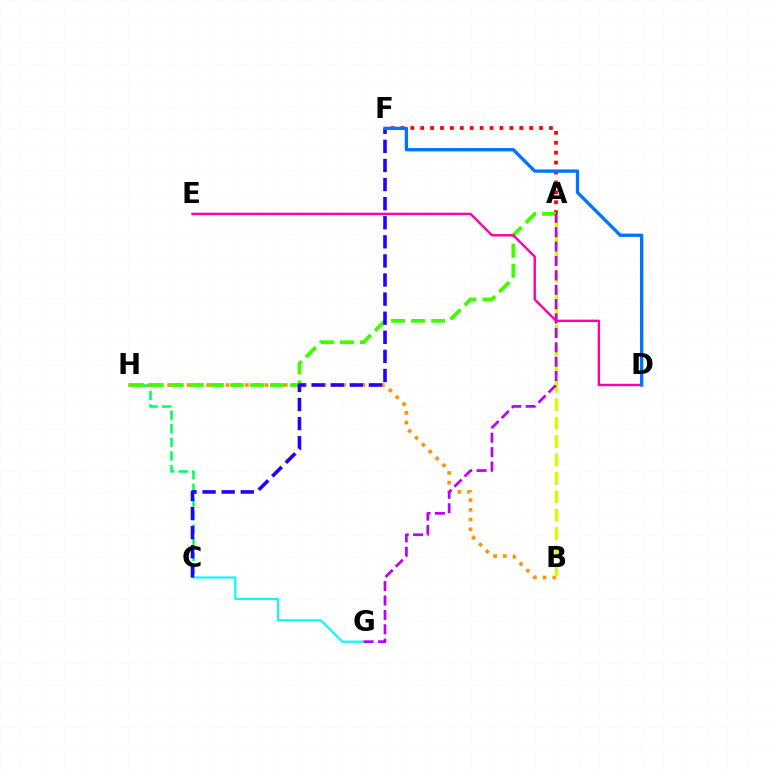{('C', 'H'): [{'color': '#00ff5c', 'line_style': 'dashed', 'thickness': 1.85}], ('B', 'H'): [{'color': '#ff9400', 'line_style': 'dotted', 'thickness': 2.64}], ('A', 'B'): [{'color': '#d1ff00', 'line_style': 'dashed', 'thickness': 2.5}], ('A', 'F'): [{'color': '#ff0000', 'line_style': 'dotted', 'thickness': 2.69}], ('A', 'H'): [{'color': '#3dff00', 'line_style': 'dashed', 'thickness': 2.72}], ('C', 'G'): [{'color': '#00fff6', 'line_style': 'solid', 'thickness': 1.54}], ('A', 'G'): [{'color': '#b900ff', 'line_style': 'dashed', 'thickness': 1.95}], ('D', 'E'): [{'color': '#ff00ac', 'line_style': 'solid', 'thickness': 1.74}], ('C', 'F'): [{'color': '#2500ff', 'line_style': 'dashed', 'thickness': 2.59}], ('D', 'F'): [{'color': '#0074ff', 'line_style': 'solid', 'thickness': 2.4}]}